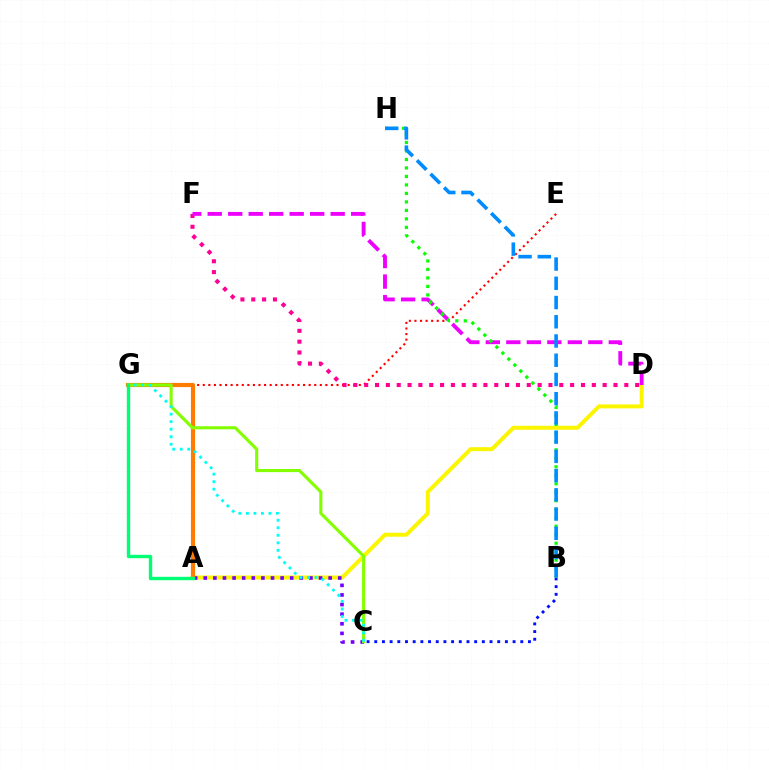{('E', 'G'): [{'color': '#ff0000', 'line_style': 'dotted', 'thickness': 1.51}], ('A', 'D'): [{'color': '#fcf500', 'line_style': 'solid', 'thickness': 2.85}], ('D', 'F'): [{'color': '#ff0094', 'line_style': 'dotted', 'thickness': 2.94}, {'color': '#ee00ff', 'line_style': 'dashed', 'thickness': 2.78}], ('B', 'C'): [{'color': '#0010ff', 'line_style': 'dotted', 'thickness': 2.09}], ('B', 'H'): [{'color': '#08ff00', 'line_style': 'dotted', 'thickness': 2.31}, {'color': '#008cff', 'line_style': 'dashed', 'thickness': 2.61}], ('A', 'C'): [{'color': '#7200ff', 'line_style': 'dotted', 'thickness': 2.61}], ('A', 'G'): [{'color': '#ff7c00', 'line_style': 'solid', 'thickness': 2.99}, {'color': '#00ff74', 'line_style': 'solid', 'thickness': 2.44}], ('C', 'G'): [{'color': '#84ff00', 'line_style': 'solid', 'thickness': 2.25}, {'color': '#00fff6', 'line_style': 'dotted', 'thickness': 2.04}]}